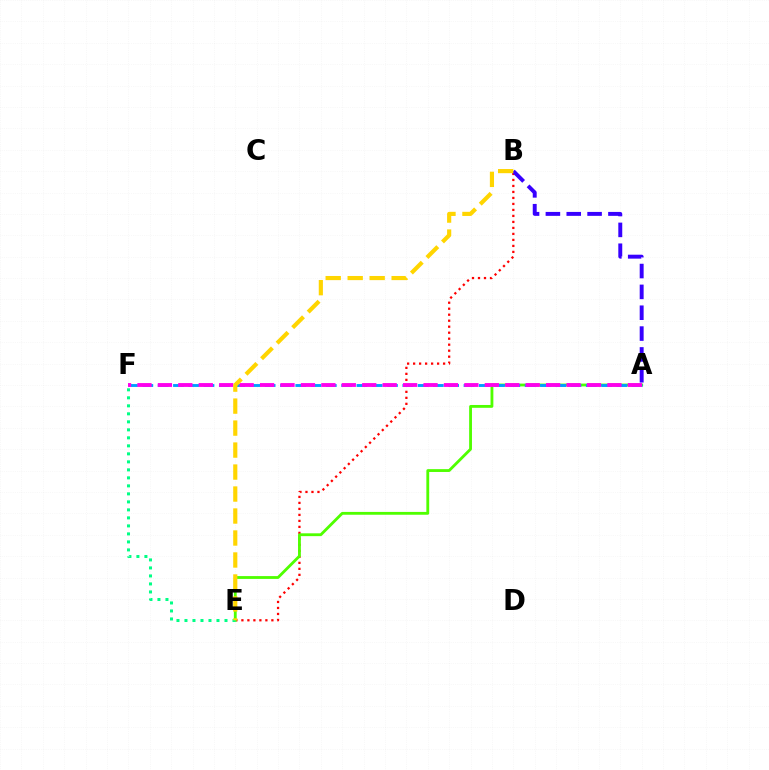{('B', 'E'): [{'color': '#ff0000', 'line_style': 'dotted', 'thickness': 1.63}, {'color': '#ffd500', 'line_style': 'dashed', 'thickness': 2.99}], ('A', 'E'): [{'color': '#4fff00', 'line_style': 'solid', 'thickness': 2.04}], ('A', 'F'): [{'color': '#009eff', 'line_style': 'dashed', 'thickness': 2.08}, {'color': '#ff00ed', 'line_style': 'dashed', 'thickness': 2.78}], ('E', 'F'): [{'color': '#00ff86', 'line_style': 'dotted', 'thickness': 2.17}], ('A', 'B'): [{'color': '#3700ff', 'line_style': 'dashed', 'thickness': 2.83}]}